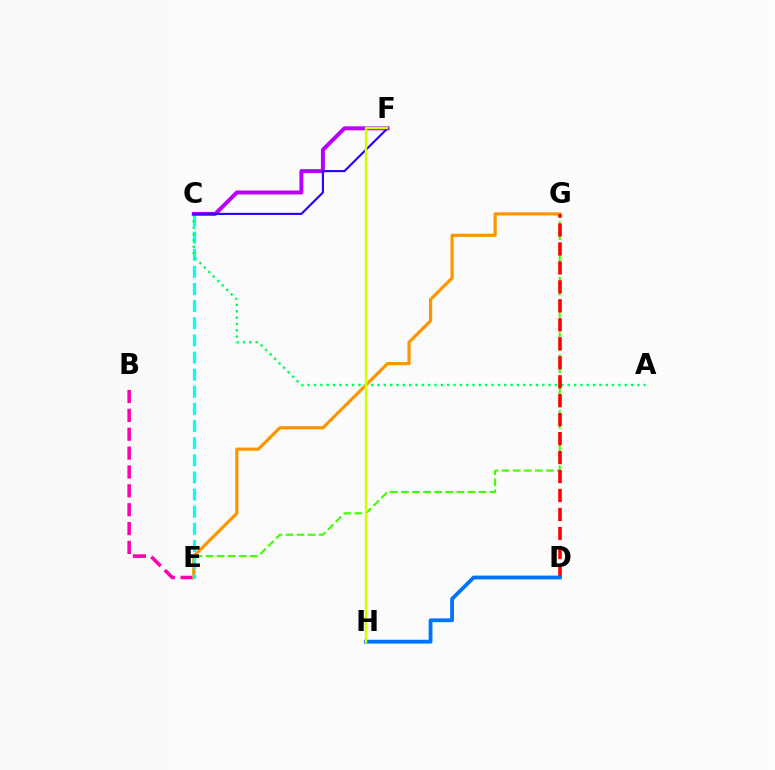{('E', 'G'): [{'color': '#3dff00', 'line_style': 'dashed', 'thickness': 1.51}, {'color': '#ff9400', 'line_style': 'solid', 'thickness': 2.28}], ('B', 'E'): [{'color': '#ff00ac', 'line_style': 'dashed', 'thickness': 2.56}], ('C', 'E'): [{'color': '#00fff6', 'line_style': 'dashed', 'thickness': 2.33}], ('A', 'C'): [{'color': '#00ff5c', 'line_style': 'dotted', 'thickness': 1.72}], ('C', 'F'): [{'color': '#b900ff', 'line_style': 'solid', 'thickness': 2.85}, {'color': '#2500ff', 'line_style': 'solid', 'thickness': 1.52}], ('D', 'G'): [{'color': '#ff0000', 'line_style': 'dashed', 'thickness': 2.58}], ('D', 'H'): [{'color': '#0074ff', 'line_style': 'solid', 'thickness': 2.75}], ('F', 'H'): [{'color': '#d1ff00', 'line_style': 'solid', 'thickness': 1.71}]}